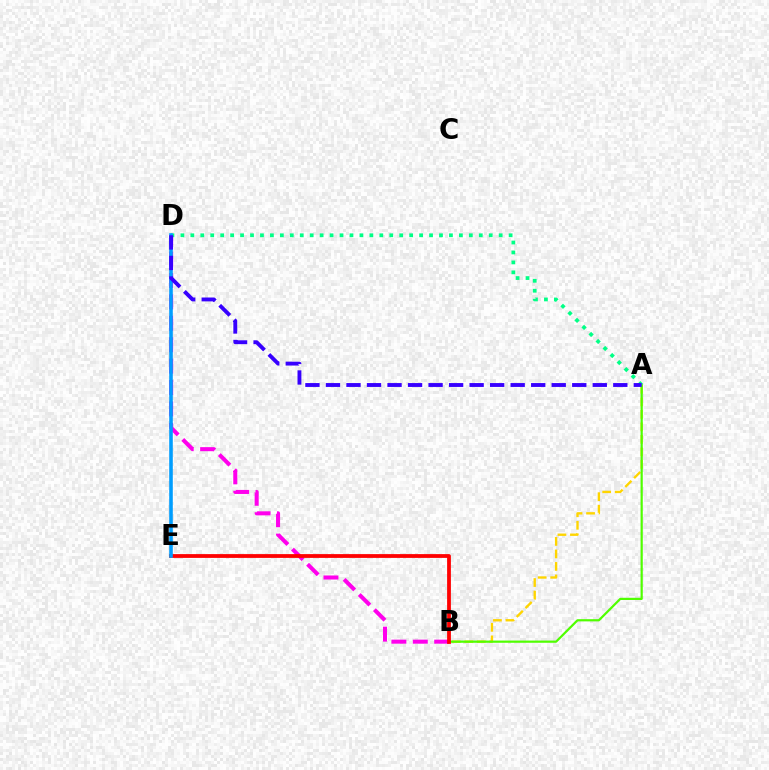{('A', 'B'): [{'color': '#ffd500', 'line_style': 'dashed', 'thickness': 1.7}, {'color': '#4fff00', 'line_style': 'solid', 'thickness': 1.59}], ('A', 'D'): [{'color': '#00ff86', 'line_style': 'dotted', 'thickness': 2.7}, {'color': '#3700ff', 'line_style': 'dashed', 'thickness': 2.79}], ('B', 'D'): [{'color': '#ff00ed', 'line_style': 'dashed', 'thickness': 2.91}], ('B', 'E'): [{'color': '#ff0000', 'line_style': 'solid', 'thickness': 2.72}], ('D', 'E'): [{'color': '#009eff', 'line_style': 'solid', 'thickness': 2.58}]}